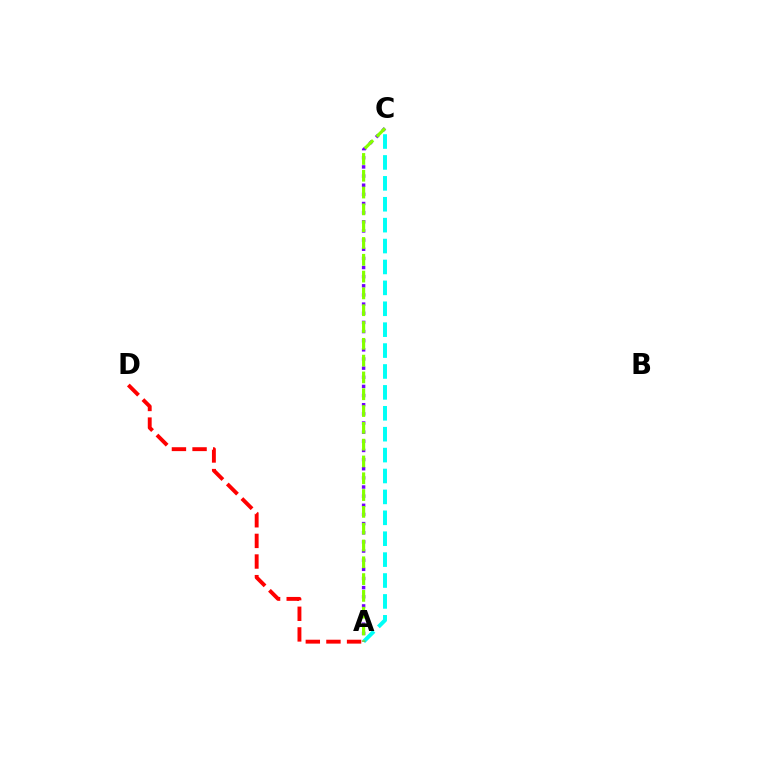{('A', 'D'): [{'color': '#ff0000', 'line_style': 'dashed', 'thickness': 2.8}], ('A', 'C'): [{'color': '#00fff6', 'line_style': 'dashed', 'thickness': 2.84}, {'color': '#7200ff', 'line_style': 'dotted', 'thickness': 2.48}, {'color': '#84ff00', 'line_style': 'dashed', 'thickness': 2.28}]}